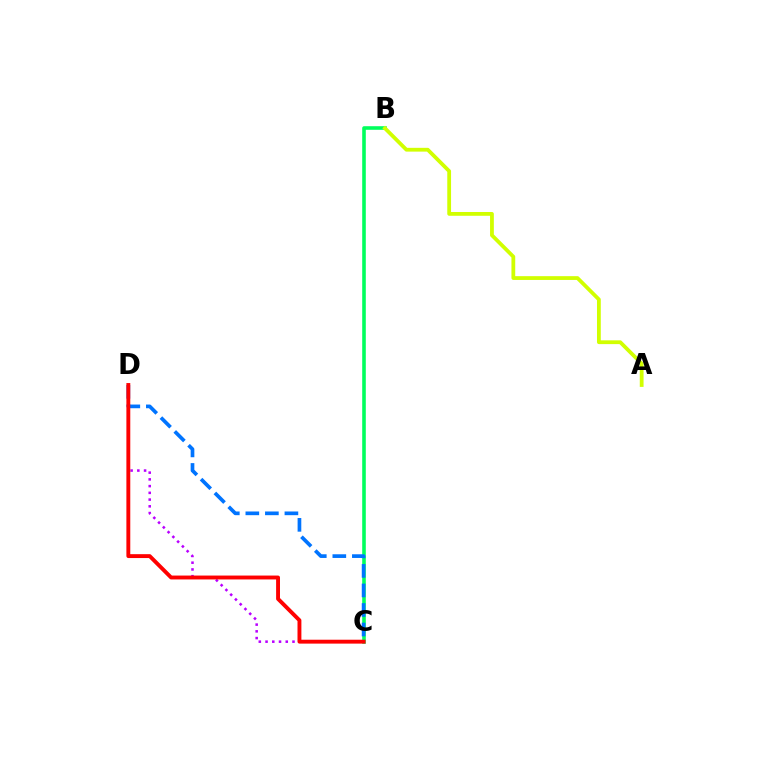{('C', 'D'): [{'color': '#b900ff', 'line_style': 'dotted', 'thickness': 1.83}, {'color': '#0074ff', 'line_style': 'dashed', 'thickness': 2.65}, {'color': '#ff0000', 'line_style': 'solid', 'thickness': 2.8}], ('B', 'C'): [{'color': '#00ff5c', 'line_style': 'solid', 'thickness': 2.59}], ('A', 'B'): [{'color': '#d1ff00', 'line_style': 'solid', 'thickness': 2.73}]}